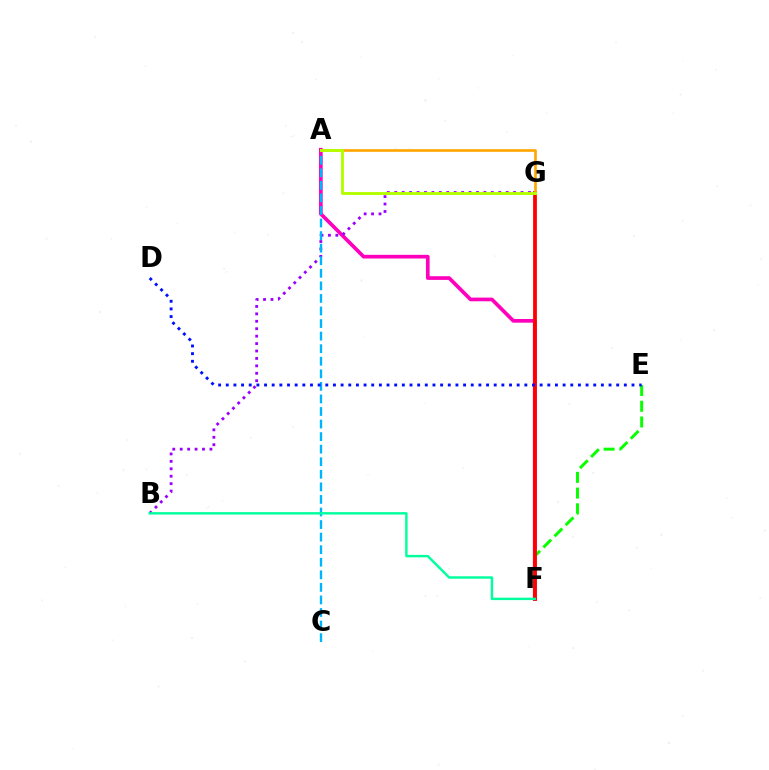{('A', 'F'): [{'color': '#ff00bd', 'line_style': 'solid', 'thickness': 2.65}], ('E', 'F'): [{'color': '#08ff00', 'line_style': 'dashed', 'thickness': 2.14}], ('B', 'G'): [{'color': '#9b00ff', 'line_style': 'dotted', 'thickness': 2.02}], ('F', 'G'): [{'color': '#ff0000', 'line_style': 'solid', 'thickness': 2.72}], ('A', 'C'): [{'color': '#00b5ff', 'line_style': 'dashed', 'thickness': 1.71}], ('A', 'G'): [{'color': '#ffa500', 'line_style': 'solid', 'thickness': 1.92}, {'color': '#b3ff00', 'line_style': 'solid', 'thickness': 2.08}], ('D', 'E'): [{'color': '#0010ff', 'line_style': 'dotted', 'thickness': 2.08}], ('B', 'F'): [{'color': '#00ff9d', 'line_style': 'solid', 'thickness': 1.75}]}